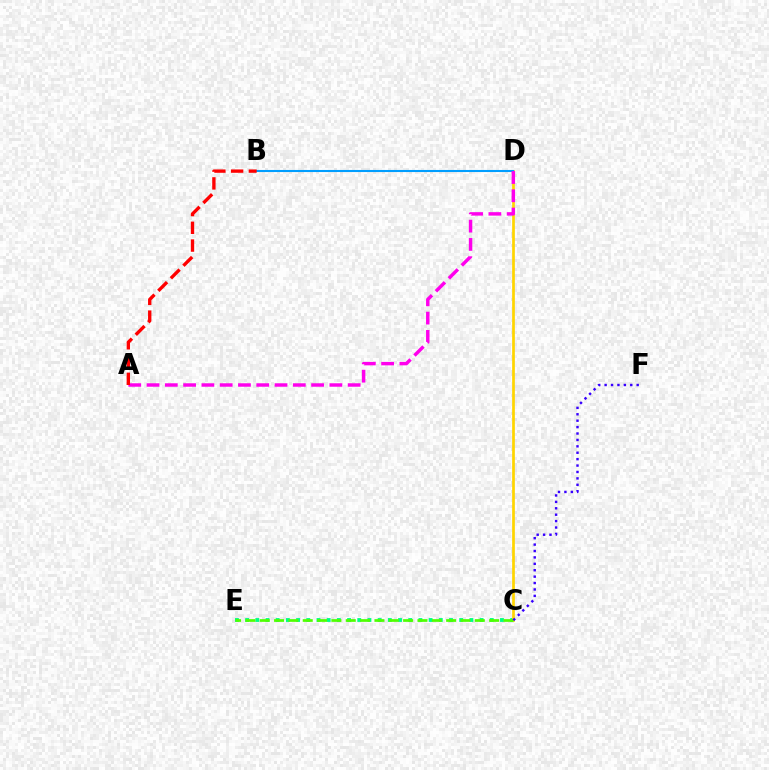{('C', 'E'): [{'color': '#00ff86', 'line_style': 'dotted', 'thickness': 2.77}, {'color': '#4fff00', 'line_style': 'dashed', 'thickness': 1.95}], ('C', 'D'): [{'color': '#ffd500', 'line_style': 'solid', 'thickness': 1.95}], ('B', 'D'): [{'color': '#009eff', 'line_style': 'solid', 'thickness': 1.5}], ('A', 'D'): [{'color': '#ff00ed', 'line_style': 'dashed', 'thickness': 2.48}], ('A', 'B'): [{'color': '#ff0000', 'line_style': 'dashed', 'thickness': 2.41}], ('C', 'F'): [{'color': '#3700ff', 'line_style': 'dotted', 'thickness': 1.74}]}